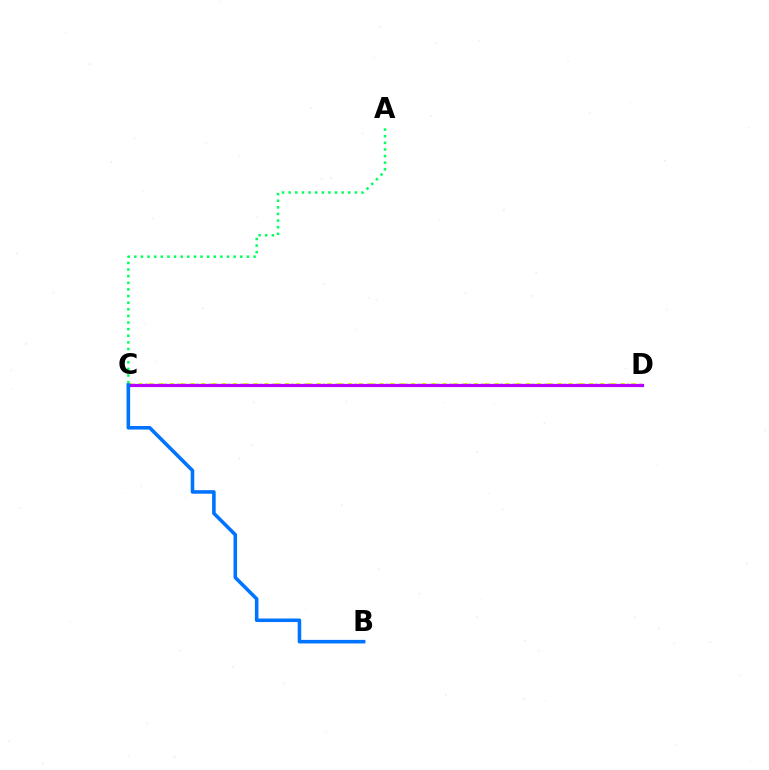{('C', 'D'): [{'color': '#ff0000', 'line_style': 'dotted', 'thickness': 1.72}, {'color': '#d1ff00', 'line_style': 'dotted', 'thickness': 2.85}, {'color': '#b900ff', 'line_style': 'solid', 'thickness': 2.31}], ('A', 'C'): [{'color': '#00ff5c', 'line_style': 'dotted', 'thickness': 1.8}], ('B', 'C'): [{'color': '#0074ff', 'line_style': 'solid', 'thickness': 2.57}]}